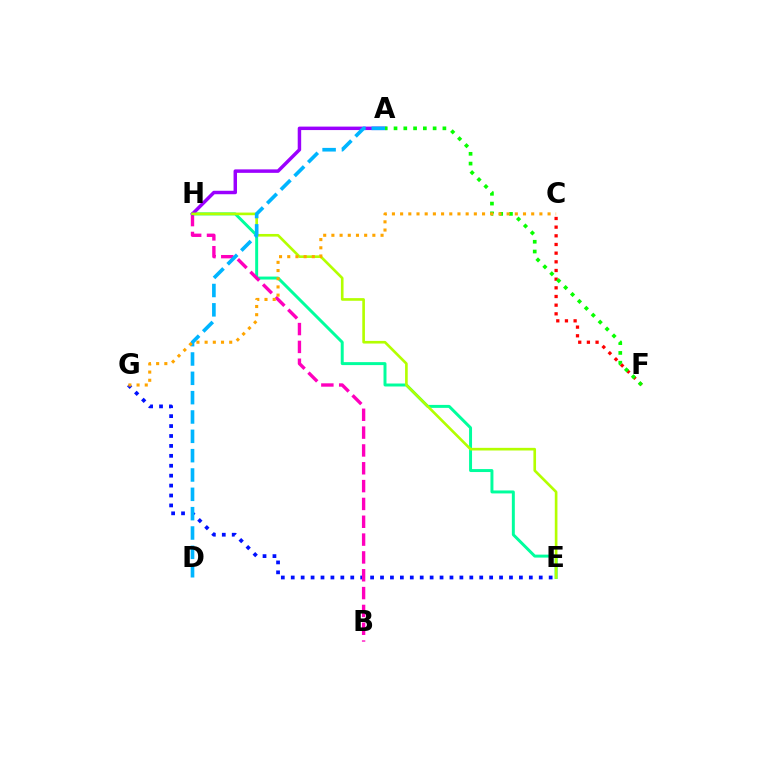{('E', 'H'): [{'color': '#00ff9d', 'line_style': 'solid', 'thickness': 2.14}, {'color': '#b3ff00', 'line_style': 'solid', 'thickness': 1.9}], ('E', 'G'): [{'color': '#0010ff', 'line_style': 'dotted', 'thickness': 2.7}], ('B', 'H'): [{'color': '#ff00bd', 'line_style': 'dashed', 'thickness': 2.42}], ('C', 'F'): [{'color': '#ff0000', 'line_style': 'dotted', 'thickness': 2.36}], ('A', 'H'): [{'color': '#9b00ff', 'line_style': 'solid', 'thickness': 2.49}], ('A', 'F'): [{'color': '#08ff00', 'line_style': 'dotted', 'thickness': 2.66}], ('A', 'D'): [{'color': '#00b5ff', 'line_style': 'dashed', 'thickness': 2.63}], ('C', 'G'): [{'color': '#ffa500', 'line_style': 'dotted', 'thickness': 2.23}]}